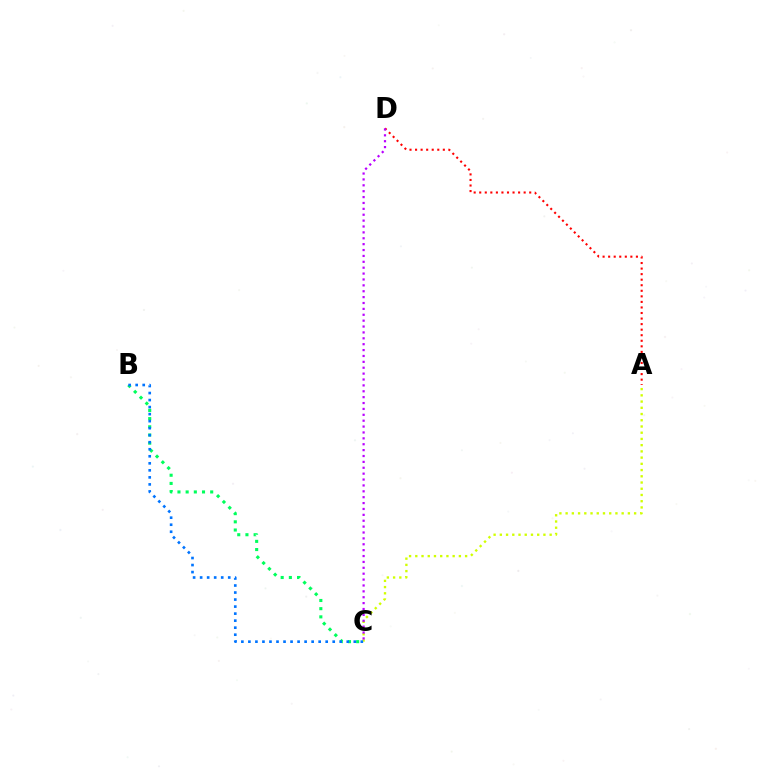{('A', 'D'): [{'color': '#ff0000', 'line_style': 'dotted', 'thickness': 1.51}], ('B', 'C'): [{'color': '#00ff5c', 'line_style': 'dotted', 'thickness': 2.22}, {'color': '#0074ff', 'line_style': 'dotted', 'thickness': 1.91}], ('A', 'C'): [{'color': '#d1ff00', 'line_style': 'dotted', 'thickness': 1.69}], ('C', 'D'): [{'color': '#b900ff', 'line_style': 'dotted', 'thickness': 1.6}]}